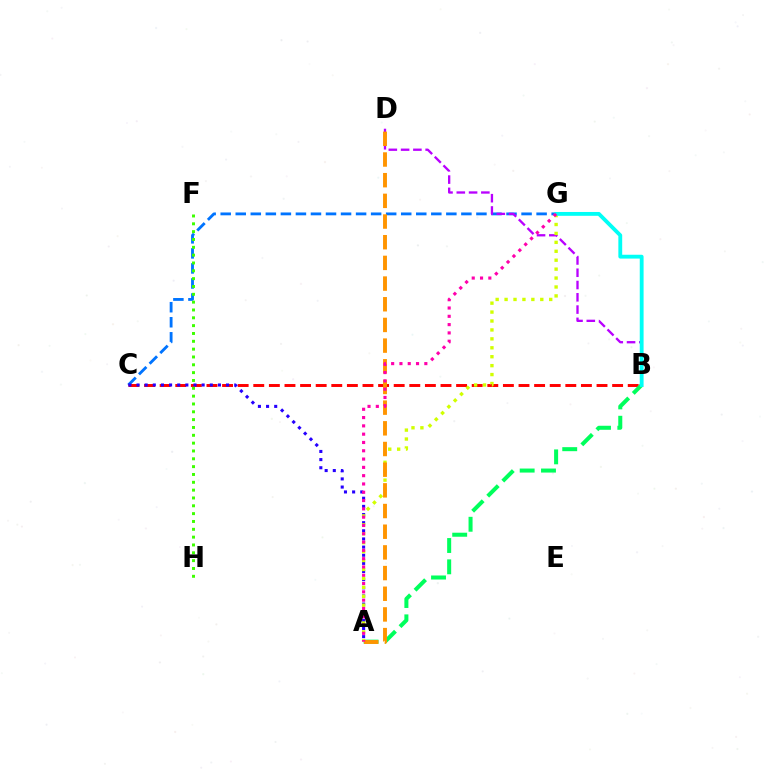{('C', 'G'): [{'color': '#0074ff', 'line_style': 'dashed', 'thickness': 2.04}], ('B', 'D'): [{'color': '#b900ff', 'line_style': 'dashed', 'thickness': 1.67}], ('B', 'C'): [{'color': '#ff0000', 'line_style': 'dashed', 'thickness': 2.12}], ('A', 'B'): [{'color': '#00ff5c', 'line_style': 'dashed', 'thickness': 2.9}], ('A', 'C'): [{'color': '#2500ff', 'line_style': 'dotted', 'thickness': 2.21}], ('A', 'G'): [{'color': '#d1ff00', 'line_style': 'dotted', 'thickness': 2.43}, {'color': '#ff00ac', 'line_style': 'dotted', 'thickness': 2.25}], ('A', 'D'): [{'color': '#ff9400', 'line_style': 'dashed', 'thickness': 2.81}], ('B', 'G'): [{'color': '#00fff6', 'line_style': 'solid', 'thickness': 2.76}], ('F', 'H'): [{'color': '#3dff00', 'line_style': 'dotted', 'thickness': 2.13}]}